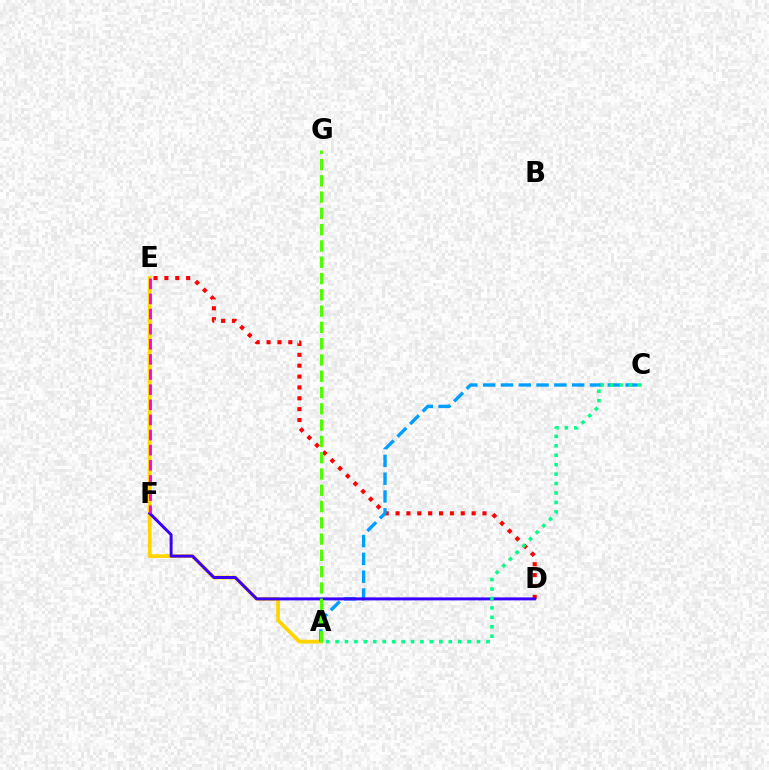{('D', 'E'): [{'color': '#ff0000', 'line_style': 'dotted', 'thickness': 2.95}], ('A', 'E'): [{'color': '#ffd500', 'line_style': 'solid', 'thickness': 2.74}], ('A', 'C'): [{'color': '#009eff', 'line_style': 'dashed', 'thickness': 2.42}, {'color': '#00ff86', 'line_style': 'dotted', 'thickness': 2.56}], ('D', 'F'): [{'color': '#3700ff', 'line_style': 'solid', 'thickness': 2.14}], ('E', 'F'): [{'color': '#ff00ed', 'line_style': 'dashed', 'thickness': 2.06}], ('A', 'G'): [{'color': '#4fff00', 'line_style': 'dashed', 'thickness': 2.21}]}